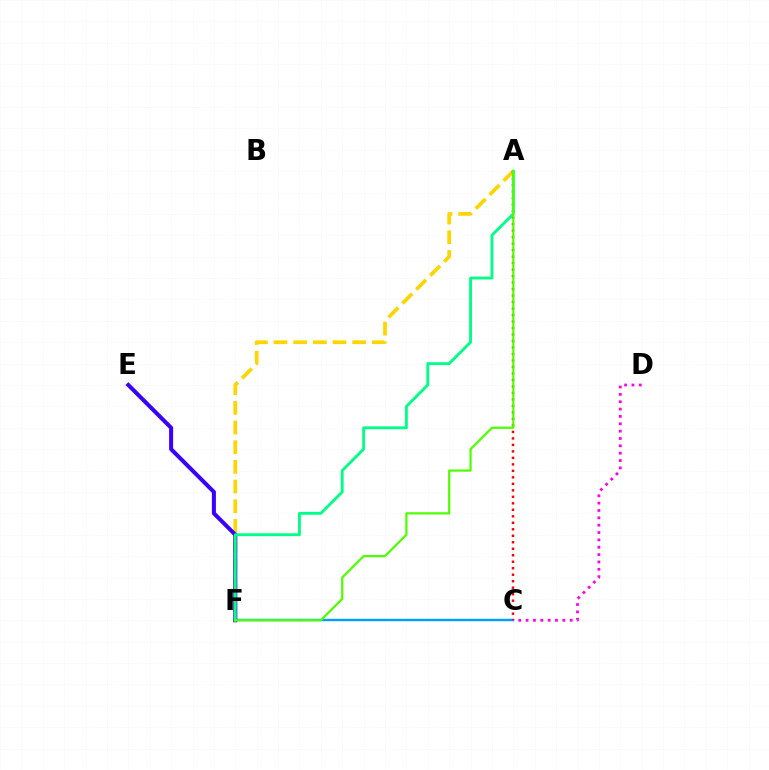{('A', 'F'): [{'color': '#ffd500', 'line_style': 'dashed', 'thickness': 2.67}, {'color': '#00ff86', 'line_style': 'solid', 'thickness': 2.06}, {'color': '#4fff00', 'line_style': 'solid', 'thickness': 1.59}], ('C', 'F'): [{'color': '#009eff', 'line_style': 'solid', 'thickness': 1.74}], ('A', 'C'): [{'color': '#ff0000', 'line_style': 'dotted', 'thickness': 1.76}], ('E', 'F'): [{'color': '#3700ff', 'line_style': 'solid', 'thickness': 2.89}], ('C', 'D'): [{'color': '#ff00ed', 'line_style': 'dotted', 'thickness': 2.0}]}